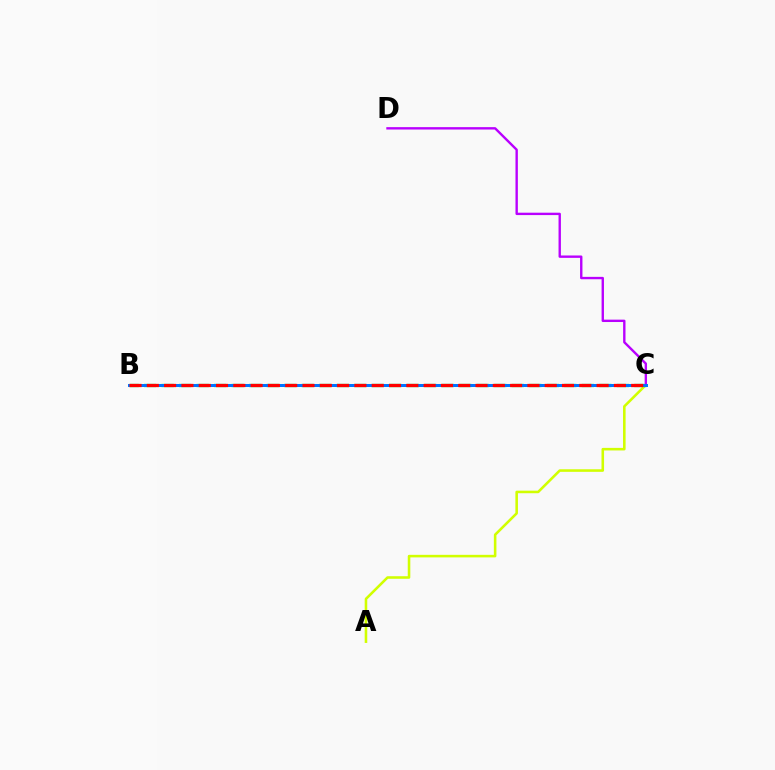{('A', 'C'): [{'color': '#d1ff00', 'line_style': 'solid', 'thickness': 1.85}], ('B', 'C'): [{'color': '#00ff5c', 'line_style': 'dashed', 'thickness': 2.38}, {'color': '#0074ff', 'line_style': 'solid', 'thickness': 2.17}, {'color': '#ff0000', 'line_style': 'dashed', 'thickness': 2.35}], ('C', 'D'): [{'color': '#b900ff', 'line_style': 'solid', 'thickness': 1.71}]}